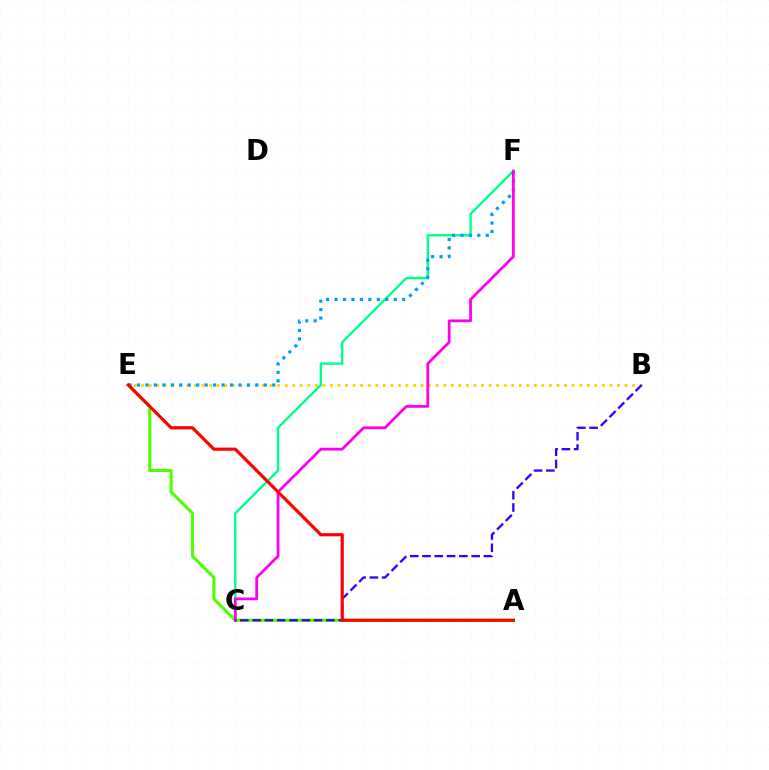{('B', 'E'): [{'color': '#ffd500', 'line_style': 'dotted', 'thickness': 2.05}], ('A', 'E'): [{'color': '#4fff00', 'line_style': 'solid', 'thickness': 2.21}, {'color': '#ff0000', 'line_style': 'solid', 'thickness': 2.28}], ('C', 'F'): [{'color': '#00ff86', 'line_style': 'solid', 'thickness': 1.71}, {'color': '#ff00ed', 'line_style': 'solid', 'thickness': 1.99}], ('E', 'F'): [{'color': '#009eff', 'line_style': 'dotted', 'thickness': 2.3}], ('B', 'C'): [{'color': '#3700ff', 'line_style': 'dashed', 'thickness': 1.67}]}